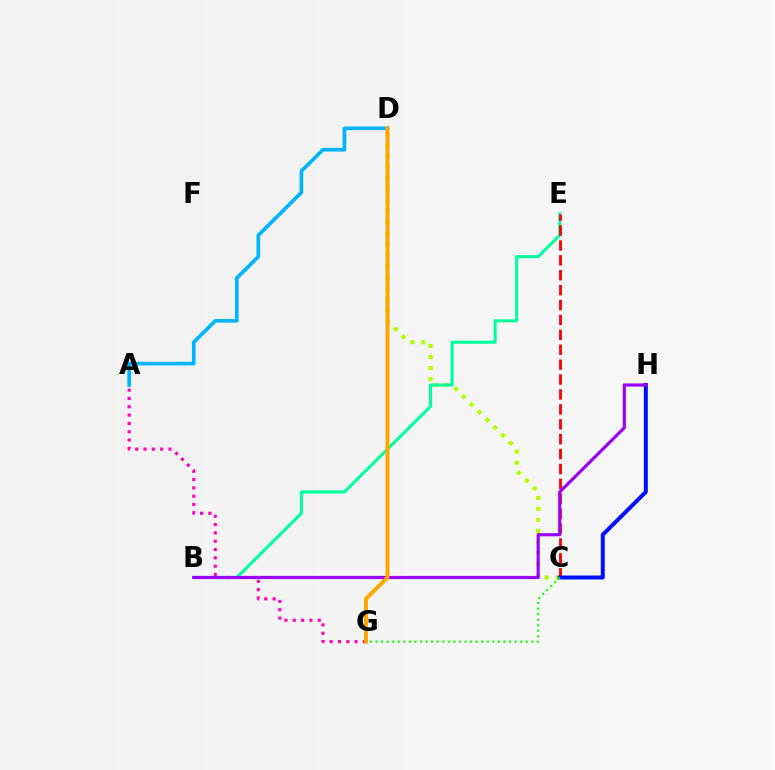{('C', 'D'): [{'color': '#b3ff00', 'line_style': 'dotted', 'thickness': 2.99}], ('B', 'E'): [{'color': '#00ff9d', 'line_style': 'solid', 'thickness': 2.21}], ('C', 'E'): [{'color': '#ff0000', 'line_style': 'dashed', 'thickness': 2.02}], ('A', 'G'): [{'color': '#ff00bd', 'line_style': 'dotted', 'thickness': 2.26}], ('C', 'H'): [{'color': '#0010ff', 'line_style': 'solid', 'thickness': 2.87}], ('B', 'H'): [{'color': '#9b00ff', 'line_style': 'solid', 'thickness': 2.28}], ('A', 'D'): [{'color': '#00b5ff', 'line_style': 'solid', 'thickness': 2.64}], ('C', 'G'): [{'color': '#08ff00', 'line_style': 'dotted', 'thickness': 1.51}], ('D', 'G'): [{'color': '#ffa500', 'line_style': 'solid', 'thickness': 2.85}]}